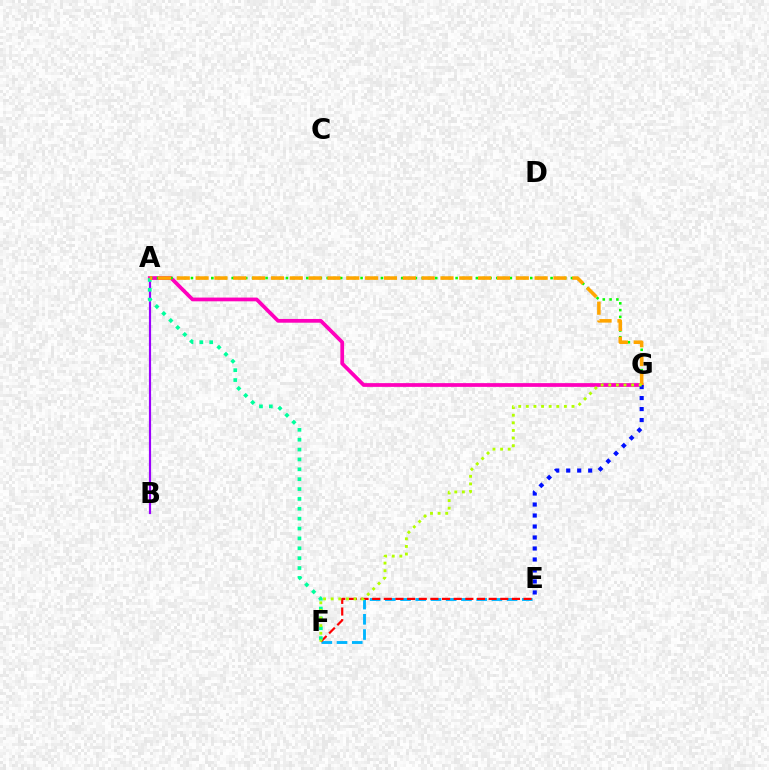{('A', 'B'): [{'color': '#9b00ff', 'line_style': 'solid', 'thickness': 1.57}], ('E', 'F'): [{'color': '#00b5ff', 'line_style': 'dashed', 'thickness': 2.07}, {'color': '#ff0000', 'line_style': 'dashed', 'thickness': 1.58}], ('A', 'G'): [{'color': '#ff00bd', 'line_style': 'solid', 'thickness': 2.69}, {'color': '#08ff00', 'line_style': 'dotted', 'thickness': 1.84}, {'color': '#ffa500', 'line_style': 'dashed', 'thickness': 2.56}], ('A', 'F'): [{'color': '#00ff9d', 'line_style': 'dotted', 'thickness': 2.68}], ('E', 'G'): [{'color': '#0010ff', 'line_style': 'dotted', 'thickness': 2.99}], ('F', 'G'): [{'color': '#b3ff00', 'line_style': 'dotted', 'thickness': 2.07}]}